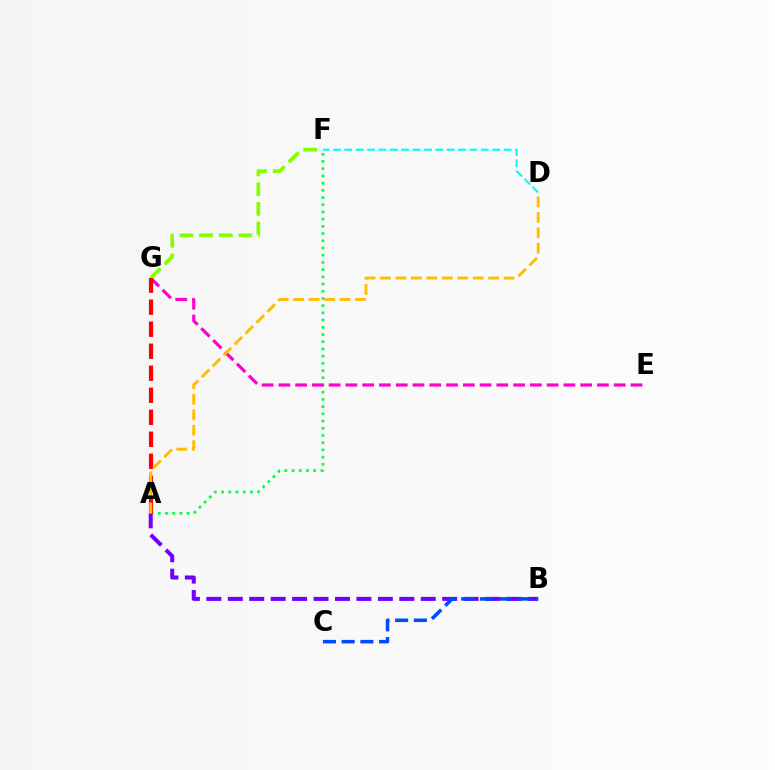{('D', 'F'): [{'color': '#00fff6', 'line_style': 'dashed', 'thickness': 1.54}], ('A', 'F'): [{'color': '#00ff39', 'line_style': 'dotted', 'thickness': 1.96}], ('A', 'B'): [{'color': '#7200ff', 'line_style': 'dashed', 'thickness': 2.91}], ('E', 'G'): [{'color': '#ff00cf', 'line_style': 'dashed', 'thickness': 2.28}], ('F', 'G'): [{'color': '#84ff00', 'line_style': 'dashed', 'thickness': 2.67}], ('B', 'C'): [{'color': '#004bff', 'line_style': 'dashed', 'thickness': 2.54}], ('A', 'G'): [{'color': '#ff0000', 'line_style': 'dashed', 'thickness': 2.99}], ('A', 'D'): [{'color': '#ffbd00', 'line_style': 'dashed', 'thickness': 2.1}]}